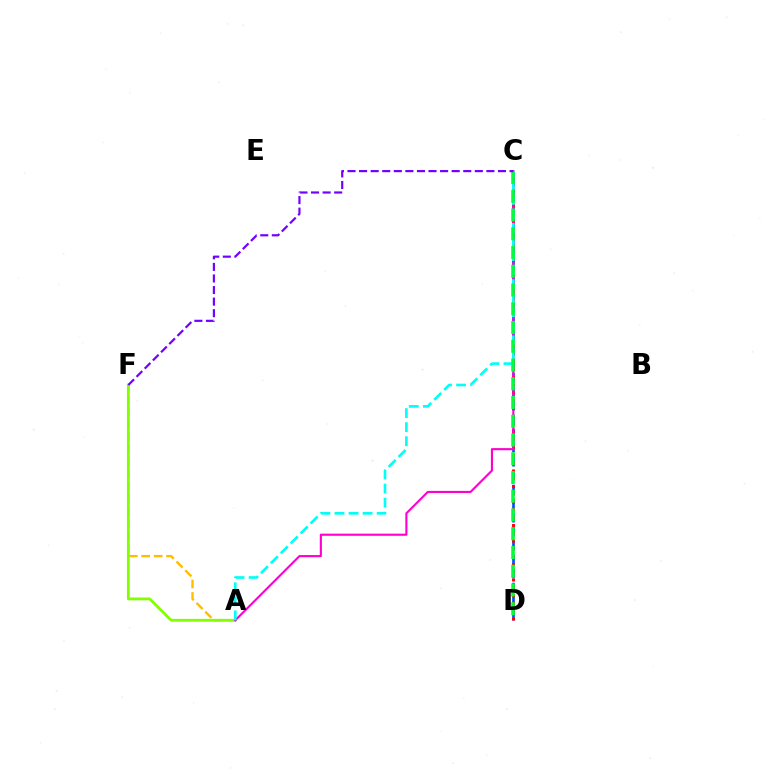{('A', 'F'): [{'color': '#ffbd00', 'line_style': 'dashed', 'thickness': 1.69}, {'color': '#84ff00', 'line_style': 'solid', 'thickness': 2.03}], ('C', 'D'): [{'color': '#004bff', 'line_style': 'dashed', 'thickness': 1.9}, {'color': '#ff0000', 'line_style': 'dotted', 'thickness': 2.12}, {'color': '#00ff39', 'line_style': 'dashed', 'thickness': 2.55}], ('A', 'C'): [{'color': '#ff00cf', 'line_style': 'solid', 'thickness': 1.53}, {'color': '#00fff6', 'line_style': 'dashed', 'thickness': 1.91}], ('C', 'F'): [{'color': '#7200ff', 'line_style': 'dashed', 'thickness': 1.57}]}